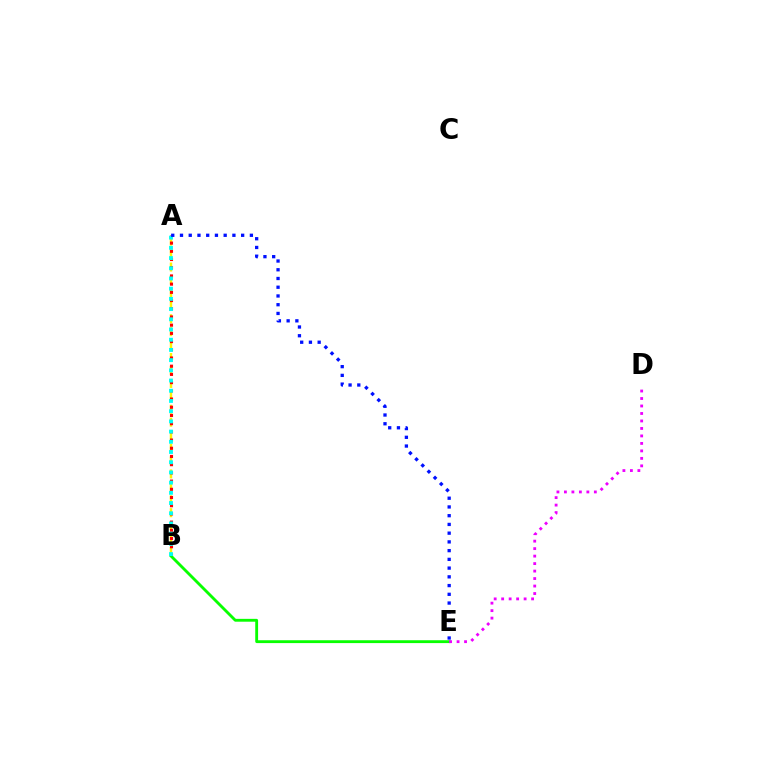{('A', 'B'): [{'color': '#fcf500', 'line_style': 'dashed', 'thickness': 1.76}, {'color': '#ff0000', 'line_style': 'dotted', 'thickness': 2.23}, {'color': '#00fff6', 'line_style': 'dotted', 'thickness': 2.77}], ('B', 'E'): [{'color': '#08ff00', 'line_style': 'solid', 'thickness': 2.05}], ('D', 'E'): [{'color': '#ee00ff', 'line_style': 'dotted', 'thickness': 2.03}], ('A', 'E'): [{'color': '#0010ff', 'line_style': 'dotted', 'thickness': 2.37}]}